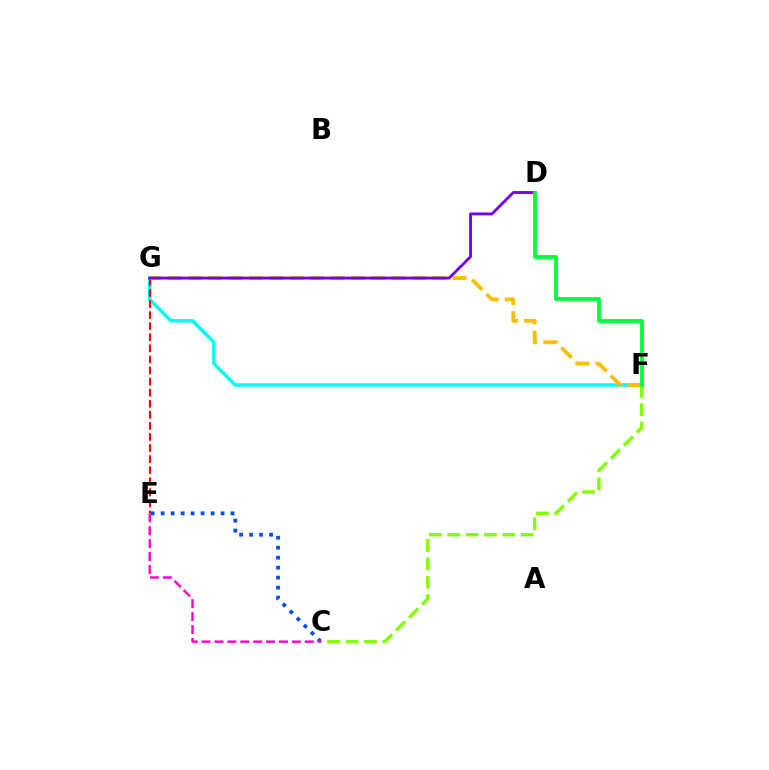{('F', 'G'): [{'color': '#00fff6', 'line_style': 'solid', 'thickness': 2.52}, {'color': '#ffbd00', 'line_style': 'dashed', 'thickness': 2.77}], ('E', 'G'): [{'color': '#ff0000', 'line_style': 'dashed', 'thickness': 1.51}], ('C', 'E'): [{'color': '#004bff', 'line_style': 'dotted', 'thickness': 2.71}, {'color': '#ff00cf', 'line_style': 'dashed', 'thickness': 1.75}], ('C', 'F'): [{'color': '#84ff00', 'line_style': 'dashed', 'thickness': 2.49}], ('D', 'G'): [{'color': '#7200ff', 'line_style': 'solid', 'thickness': 2.05}], ('D', 'F'): [{'color': '#00ff39', 'line_style': 'solid', 'thickness': 2.75}]}